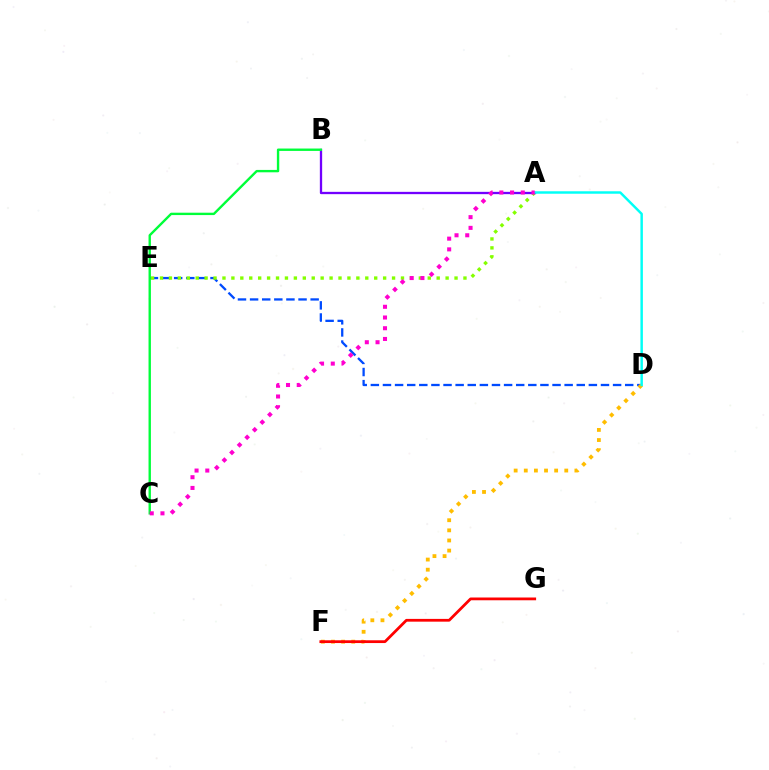{('D', 'E'): [{'color': '#004bff', 'line_style': 'dashed', 'thickness': 1.65}], ('A', 'E'): [{'color': '#84ff00', 'line_style': 'dotted', 'thickness': 2.43}], ('D', 'F'): [{'color': '#ffbd00', 'line_style': 'dotted', 'thickness': 2.75}], ('A', 'B'): [{'color': '#7200ff', 'line_style': 'solid', 'thickness': 1.66}], ('A', 'D'): [{'color': '#00fff6', 'line_style': 'solid', 'thickness': 1.77}], ('B', 'C'): [{'color': '#00ff39', 'line_style': 'solid', 'thickness': 1.71}], ('F', 'G'): [{'color': '#ff0000', 'line_style': 'solid', 'thickness': 1.99}], ('A', 'C'): [{'color': '#ff00cf', 'line_style': 'dotted', 'thickness': 2.91}]}